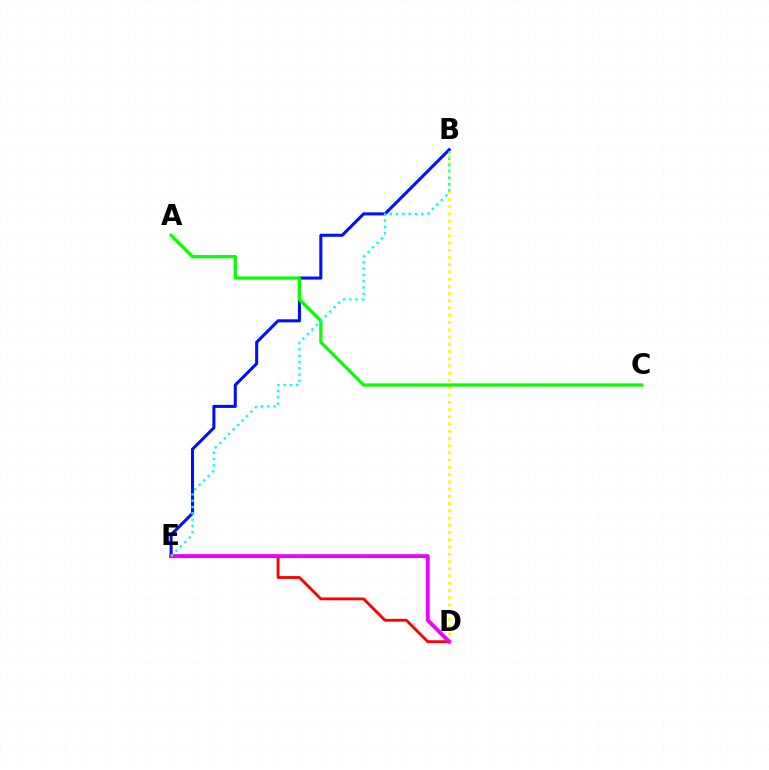{('B', 'E'): [{'color': '#0010ff', 'line_style': 'solid', 'thickness': 2.2}, {'color': '#00fff6', 'line_style': 'dotted', 'thickness': 1.71}], ('B', 'D'): [{'color': '#fcf500', 'line_style': 'dotted', 'thickness': 1.97}], ('A', 'C'): [{'color': '#08ff00', 'line_style': 'solid', 'thickness': 2.34}], ('D', 'E'): [{'color': '#ff0000', 'line_style': 'solid', 'thickness': 2.05}, {'color': '#ee00ff', 'line_style': 'solid', 'thickness': 2.78}]}